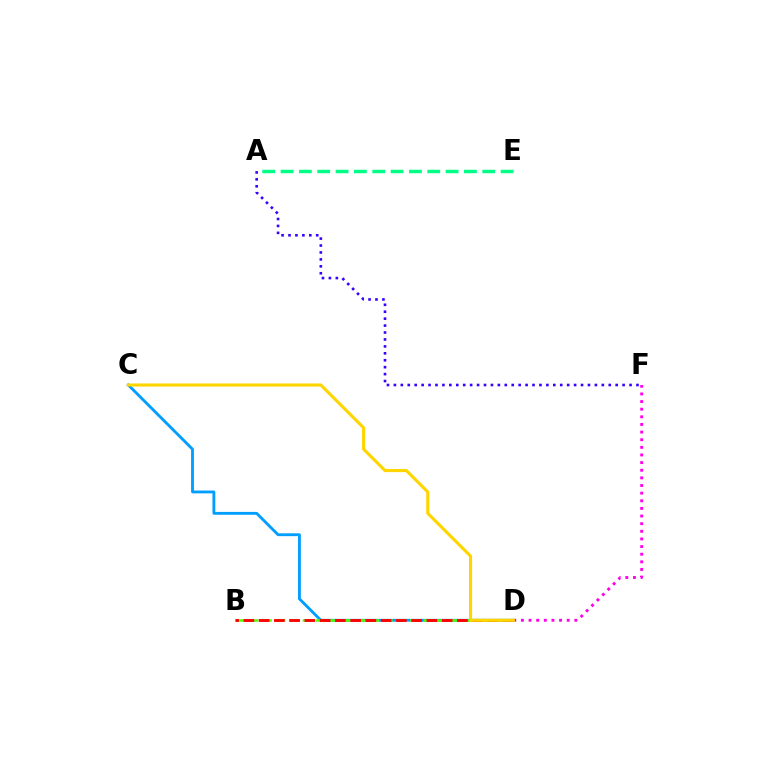{('C', 'D'): [{'color': '#009eff', 'line_style': 'solid', 'thickness': 2.04}, {'color': '#ffd500', 'line_style': 'solid', 'thickness': 2.24}], ('A', 'F'): [{'color': '#3700ff', 'line_style': 'dotted', 'thickness': 1.88}], ('B', 'D'): [{'color': '#4fff00', 'line_style': 'dashed', 'thickness': 1.82}, {'color': '#ff0000', 'line_style': 'dashed', 'thickness': 2.07}], ('D', 'F'): [{'color': '#ff00ed', 'line_style': 'dotted', 'thickness': 2.07}], ('A', 'E'): [{'color': '#00ff86', 'line_style': 'dashed', 'thickness': 2.49}]}